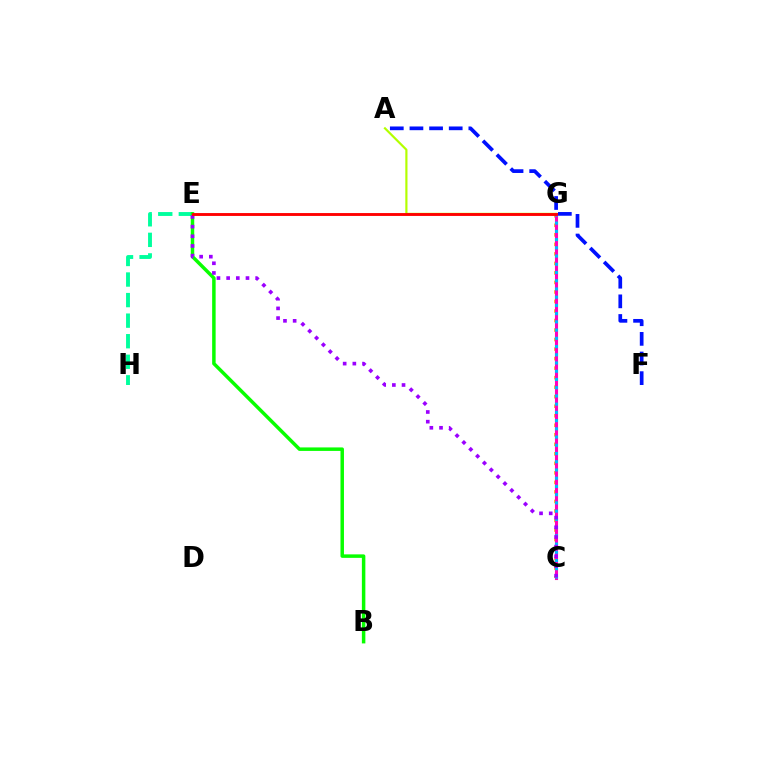{('E', 'H'): [{'color': '#00ff9d', 'line_style': 'dashed', 'thickness': 2.79}], ('C', 'G'): [{'color': '#ffa500', 'line_style': 'dotted', 'thickness': 2.59}, {'color': '#ff00bd', 'line_style': 'solid', 'thickness': 2.23}, {'color': '#00b5ff', 'line_style': 'dotted', 'thickness': 2.24}], ('B', 'E'): [{'color': '#08ff00', 'line_style': 'solid', 'thickness': 2.51}], ('A', 'F'): [{'color': '#0010ff', 'line_style': 'dashed', 'thickness': 2.67}], ('A', 'G'): [{'color': '#b3ff00', 'line_style': 'solid', 'thickness': 1.57}], ('C', 'E'): [{'color': '#9b00ff', 'line_style': 'dotted', 'thickness': 2.63}], ('E', 'G'): [{'color': '#ff0000', 'line_style': 'solid', 'thickness': 2.07}]}